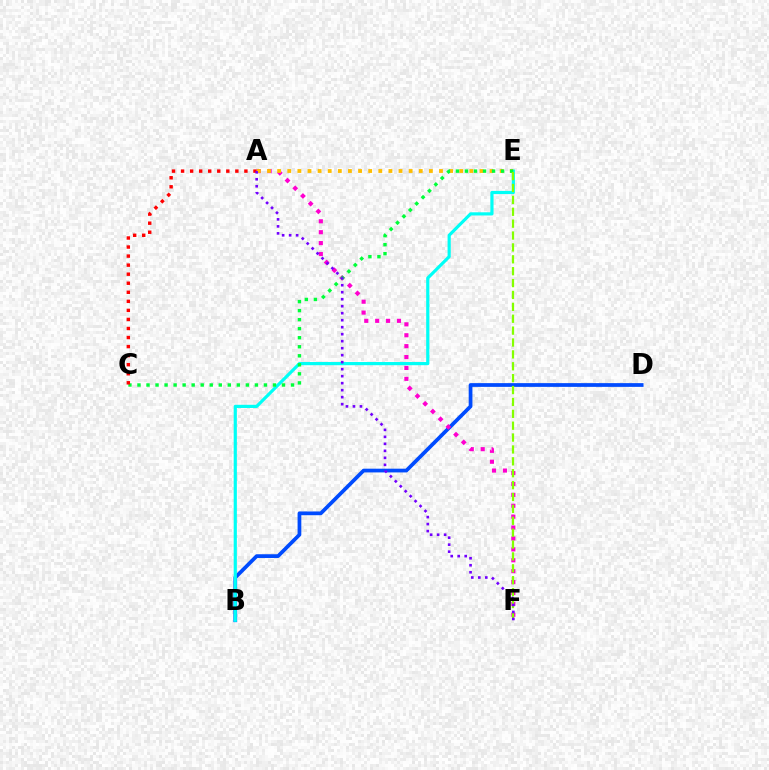{('B', 'D'): [{'color': '#004bff', 'line_style': 'solid', 'thickness': 2.69}], ('B', 'E'): [{'color': '#00fff6', 'line_style': 'solid', 'thickness': 2.29}], ('A', 'F'): [{'color': '#ff00cf', 'line_style': 'dotted', 'thickness': 2.96}, {'color': '#7200ff', 'line_style': 'dotted', 'thickness': 1.9}], ('A', 'E'): [{'color': '#ffbd00', 'line_style': 'dotted', 'thickness': 2.75}], ('C', 'E'): [{'color': '#00ff39', 'line_style': 'dotted', 'thickness': 2.45}], ('A', 'C'): [{'color': '#ff0000', 'line_style': 'dotted', 'thickness': 2.46}], ('E', 'F'): [{'color': '#84ff00', 'line_style': 'dashed', 'thickness': 1.61}]}